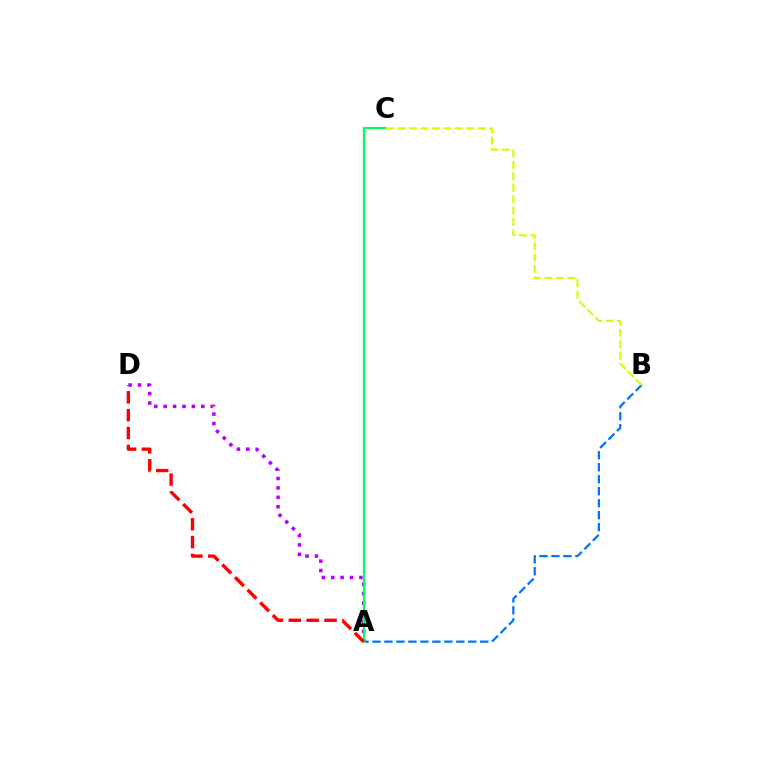{('A', 'D'): [{'color': '#b900ff', 'line_style': 'dotted', 'thickness': 2.56}, {'color': '#ff0000', 'line_style': 'dashed', 'thickness': 2.43}], ('A', 'B'): [{'color': '#0074ff', 'line_style': 'dashed', 'thickness': 1.63}], ('A', 'C'): [{'color': '#00ff5c', 'line_style': 'solid', 'thickness': 1.6}], ('B', 'C'): [{'color': '#d1ff00', 'line_style': 'dashed', 'thickness': 1.55}]}